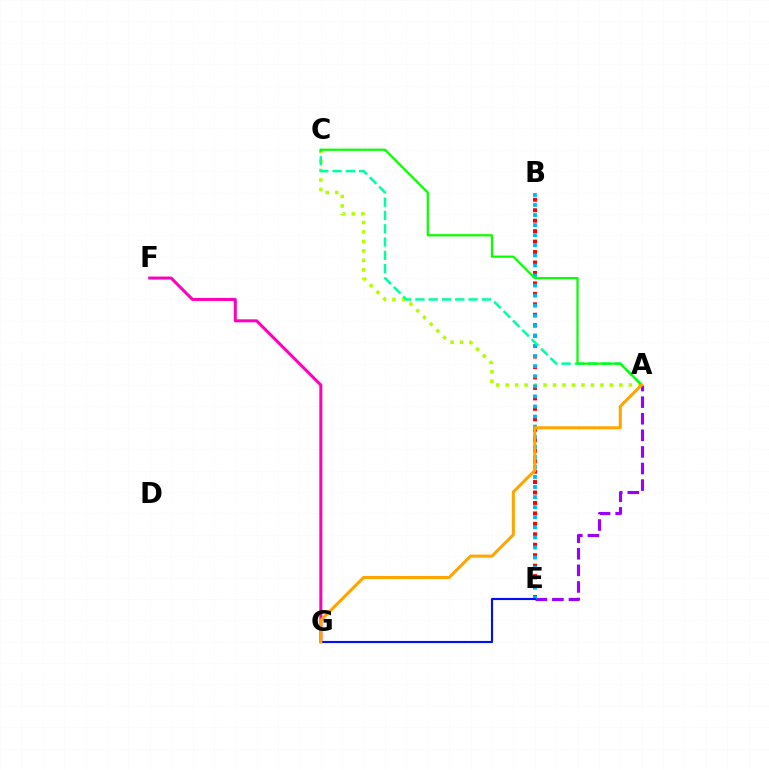{('F', 'G'): [{'color': '#ff00bd', 'line_style': 'solid', 'thickness': 2.18}], ('B', 'E'): [{'color': '#ff0000', 'line_style': 'dotted', 'thickness': 2.84}, {'color': '#00b5ff', 'line_style': 'dotted', 'thickness': 2.74}], ('A', 'C'): [{'color': '#b3ff00', 'line_style': 'dotted', 'thickness': 2.58}, {'color': '#00ff9d', 'line_style': 'dashed', 'thickness': 1.81}, {'color': '#08ff00', 'line_style': 'solid', 'thickness': 1.61}], ('A', 'E'): [{'color': '#9b00ff', 'line_style': 'dashed', 'thickness': 2.25}], ('E', 'G'): [{'color': '#0010ff', 'line_style': 'solid', 'thickness': 1.54}], ('A', 'G'): [{'color': '#ffa500', 'line_style': 'solid', 'thickness': 2.21}]}